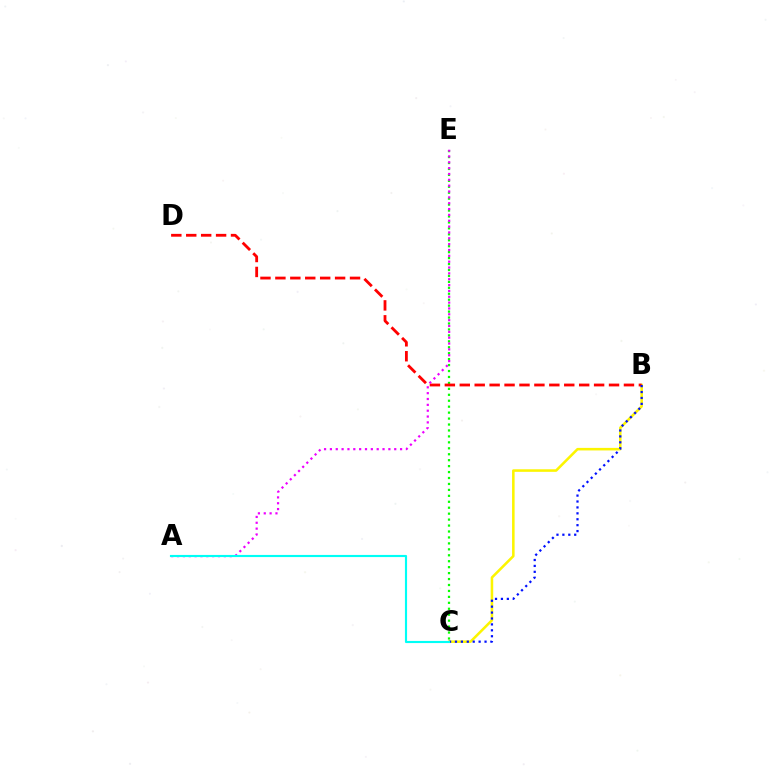{('C', 'E'): [{'color': '#08ff00', 'line_style': 'dotted', 'thickness': 1.61}], ('B', 'C'): [{'color': '#fcf500', 'line_style': 'solid', 'thickness': 1.84}, {'color': '#0010ff', 'line_style': 'dotted', 'thickness': 1.61}], ('B', 'D'): [{'color': '#ff0000', 'line_style': 'dashed', 'thickness': 2.03}], ('A', 'E'): [{'color': '#ee00ff', 'line_style': 'dotted', 'thickness': 1.59}], ('A', 'C'): [{'color': '#00fff6', 'line_style': 'solid', 'thickness': 1.54}]}